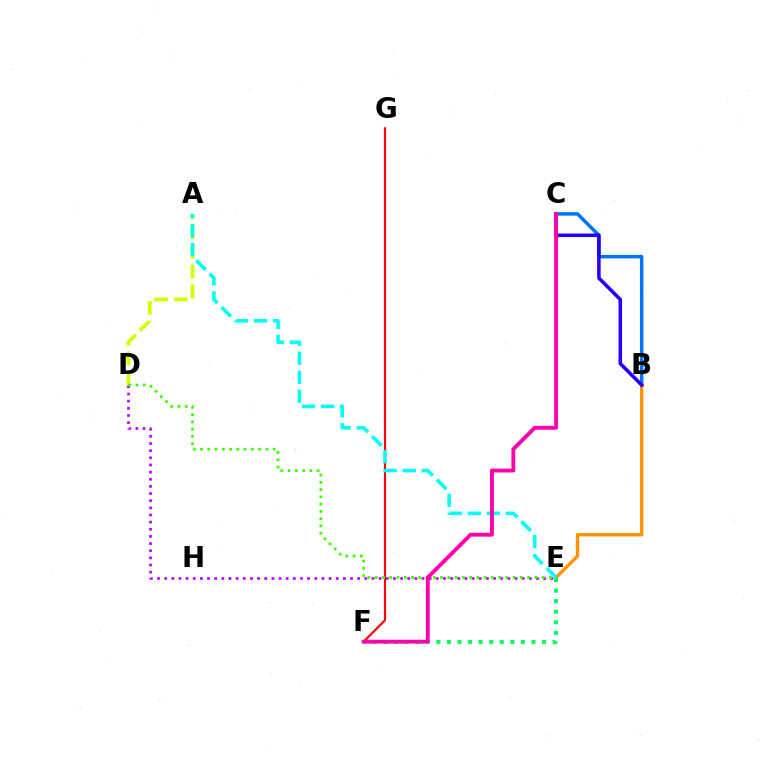{('A', 'D'): [{'color': '#d1ff00', 'line_style': 'dashed', 'thickness': 2.69}], ('B', 'C'): [{'color': '#0074ff', 'line_style': 'solid', 'thickness': 2.49}, {'color': '#2500ff', 'line_style': 'solid', 'thickness': 2.55}], ('B', 'E'): [{'color': '#ff9400', 'line_style': 'solid', 'thickness': 2.42}], ('E', 'F'): [{'color': '#00ff5c', 'line_style': 'dotted', 'thickness': 2.87}], ('D', 'E'): [{'color': '#b900ff', 'line_style': 'dotted', 'thickness': 1.94}, {'color': '#3dff00', 'line_style': 'dotted', 'thickness': 1.97}], ('F', 'G'): [{'color': '#ff0000', 'line_style': 'solid', 'thickness': 1.56}], ('A', 'E'): [{'color': '#00fff6', 'line_style': 'dashed', 'thickness': 2.59}], ('C', 'F'): [{'color': '#ff00ac', 'line_style': 'solid', 'thickness': 2.77}]}